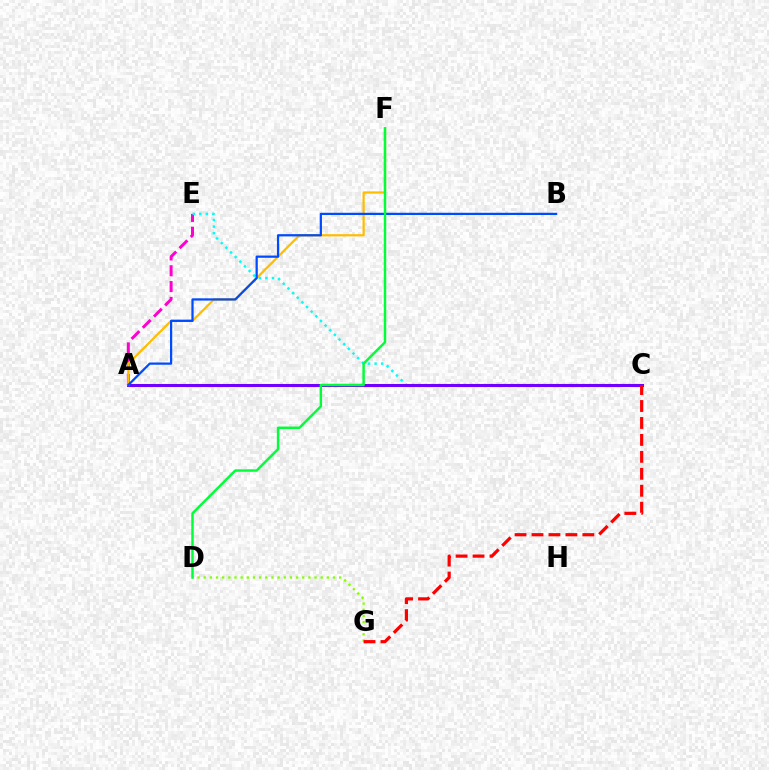{('A', 'E'): [{'color': '#ff00cf', 'line_style': 'dashed', 'thickness': 2.15}], ('C', 'E'): [{'color': '#00fff6', 'line_style': 'dotted', 'thickness': 1.79}], ('A', 'C'): [{'color': '#7200ff', 'line_style': 'solid', 'thickness': 2.2}], ('A', 'F'): [{'color': '#ffbd00', 'line_style': 'solid', 'thickness': 1.6}], ('D', 'G'): [{'color': '#84ff00', 'line_style': 'dotted', 'thickness': 1.67}], ('A', 'B'): [{'color': '#004bff', 'line_style': 'solid', 'thickness': 1.61}], ('C', 'G'): [{'color': '#ff0000', 'line_style': 'dashed', 'thickness': 2.3}], ('D', 'F'): [{'color': '#00ff39', 'line_style': 'solid', 'thickness': 1.77}]}